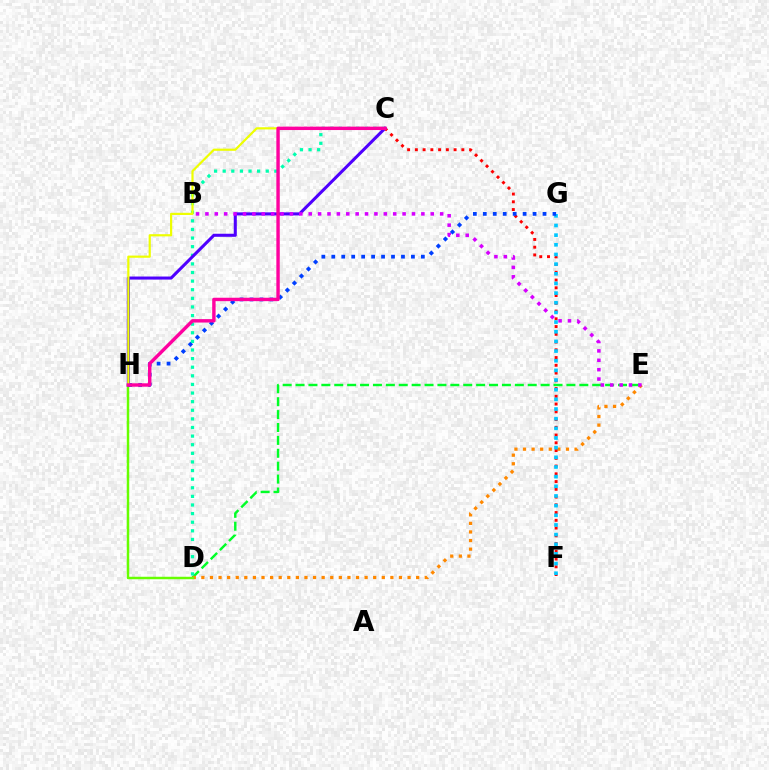{('D', 'E'): [{'color': '#00ff27', 'line_style': 'dashed', 'thickness': 1.75}, {'color': '#ff8800', 'line_style': 'dotted', 'thickness': 2.33}], ('C', 'F'): [{'color': '#ff0000', 'line_style': 'dotted', 'thickness': 2.11}], ('F', 'G'): [{'color': '#00c7ff', 'line_style': 'dotted', 'thickness': 2.62}], ('D', 'H'): [{'color': '#66ff00', 'line_style': 'solid', 'thickness': 1.78}], ('G', 'H'): [{'color': '#003fff', 'line_style': 'dotted', 'thickness': 2.7}], ('C', 'D'): [{'color': '#00ffaf', 'line_style': 'dotted', 'thickness': 2.34}], ('C', 'H'): [{'color': '#4f00ff', 'line_style': 'solid', 'thickness': 2.2}, {'color': '#eeff00', 'line_style': 'solid', 'thickness': 1.58}, {'color': '#ff00a0', 'line_style': 'solid', 'thickness': 2.45}], ('B', 'E'): [{'color': '#d600ff', 'line_style': 'dotted', 'thickness': 2.55}]}